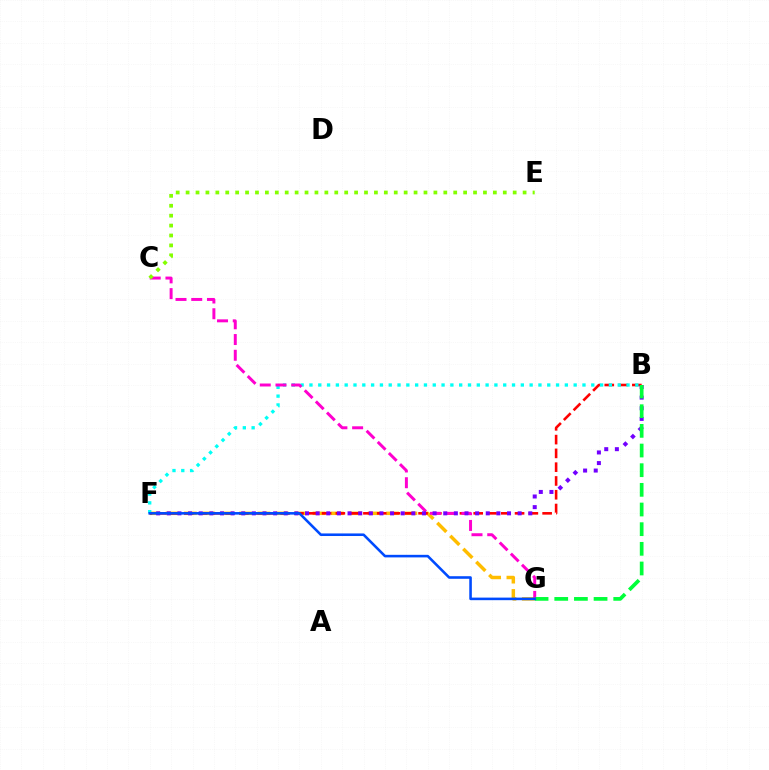{('F', 'G'): [{'color': '#ffbd00', 'line_style': 'dashed', 'thickness': 2.5}, {'color': '#004bff', 'line_style': 'solid', 'thickness': 1.86}], ('B', 'F'): [{'color': '#ff0000', 'line_style': 'dashed', 'thickness': 1.87}, {'color': '#00fff6', 'line_style': 'dotted', 'thickness': 2.39}, {'color': '#7200ff', 'line_style': 'dotted', 'thickness': 2.89}], ('C', 'G'): [{'color': '#ff00cf', 'line_style': 'dashed', 'thickness': 2.14}], ('C', 'E'): [{'color': '#84ff00', 'line_style': 'dotted', 'thickness': 2.69}], ('B', 'G'): [{'color': '#00ff39', 'line_style': 'dashed', 'thickness': 2.67}]}